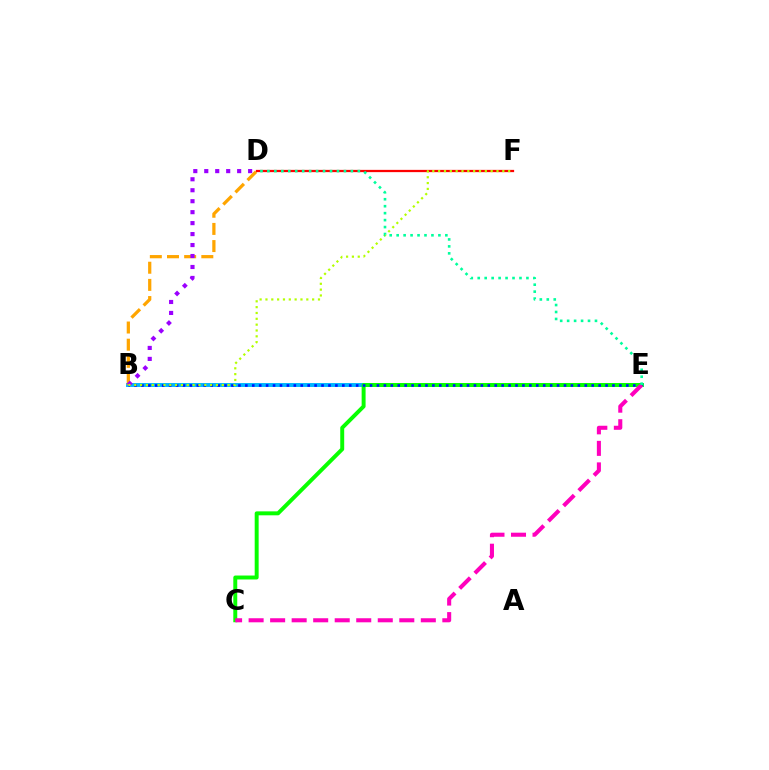{('B', 'E'): [{'color': '#00b5ff', 'line_style': 'solid', 'thickness': 2.83}, {'color': '#0010ff', 'line_style': 'dotted', 'thickness': 1.88}], ('B', 'D'): [{'color': '#ffa500', 'line_style': 'dashed', 'thickness': 2.33}, {'color': '#9b00ff', 'line_style': 'dotted', 'thickness': 2.98}], ('D', 'F'): [{'color': '#ff0000', 'line_style': 'solid', 'thickness': 1.63}], ('C', 'E'): [{'color': '#08ff00', 'line_style': 'solid', 'thickness': 2.84}, {'color': '#ff00bd', 'line_style': 'dashed', 'thickness': 2.92}], ('B', 'F'): [{'color': '#b3ff00', 'line_style': 'dotted', 'thickness': 1.59}], ('D', 'E'): [{'color': '#00ff9d', 'line_style': 'dotted', 'thickness': 1.89}]}